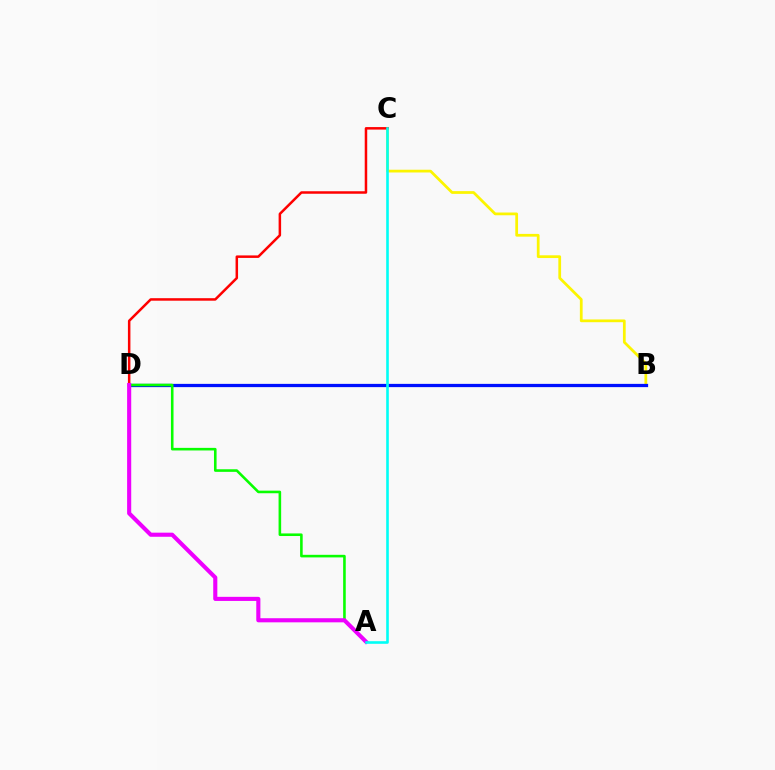{('B', 'C'): [{'color': '#fcf500', 'line_style': 'solid', 'thickness': 1.98}], ('B', 'D'): [{'color': '#0010ff', 'line_style': 'solid', 'thickness': 2.34}], ('C', 'D'): [{'color': '#ff0000', 'line_style': 'solid', 'thickness': 1.8}], ('A', 'D'): [{'color': '#08ff00', 'line_style': 'solid', 'thickness': 1.87}, {'color': '#ee00ff', 'line_style': 'solid', 'thickness': 2.96}], ('A', 'C'): [{'color': '#00fff6', 'line_style': 'solid', 'thickness': 1.88}]}